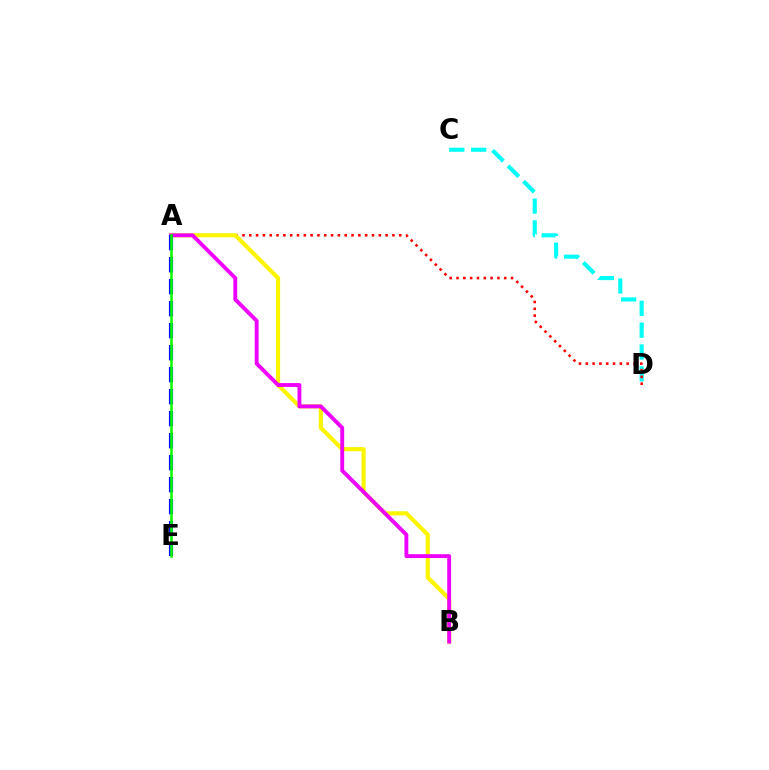{('C', 'D'): [{'color': '#00fff6', 'line_style': 'dashed', 'thickness': 2.97}], ('A', 'D'): [{'color': '#ff0000', 'line_style': 'dotted', 'thickness': 1.85}], ('A', 'B'): [{'color': '#fcf500', 'line_style': 'solid', 'thickness': 2.99}, {'color': '#ee00ff', 'line_style': 'solid', 'thickness': 2.79}], ('A', 'E'): [{'color': '#0010ff', 'line_style': 'dashed', 'thickness': 2.99}, {'color': '#08ff00', 'line_style': 'solid', 'thickness': 1.84}]}